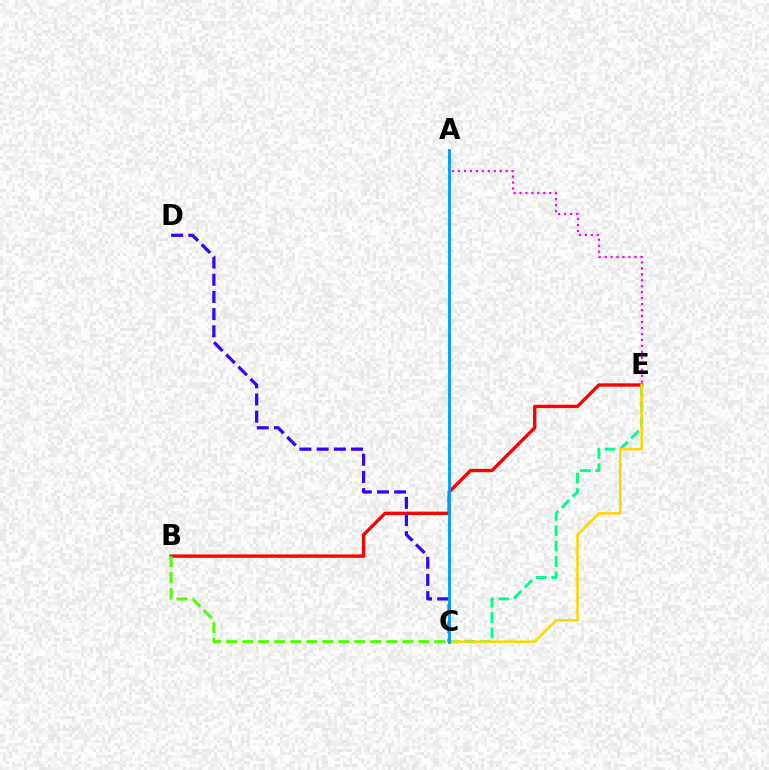{('B', 'E'): [{'color': '#ff0000', 'line_style': 'solid', 'thickness': 2.41}], ('C', 'E'): [{'color': '#00ff86', 'line_style': 'dashed', 'thickness': 2.09}, {'color': '#ffd500', 'line_style': 'solid', 'thickness': 1.82}], ('B', 'C'): [{'color': '#4fff00', 'line_style': 'dashed', 'thickness': 2.18}], ('A', 'E'): [{'color': '#ff00ed', 'line_style': 'dotted', 'thickness': 1.62}], ('C', 'D'): [{'color': '#3700ff', 'line_style': 'dashed', 'thickness': 2.33}], ('A', 'C'): [{'color': '#009eff', 'line_style': 'solid', 'thickness': 2.06}]}